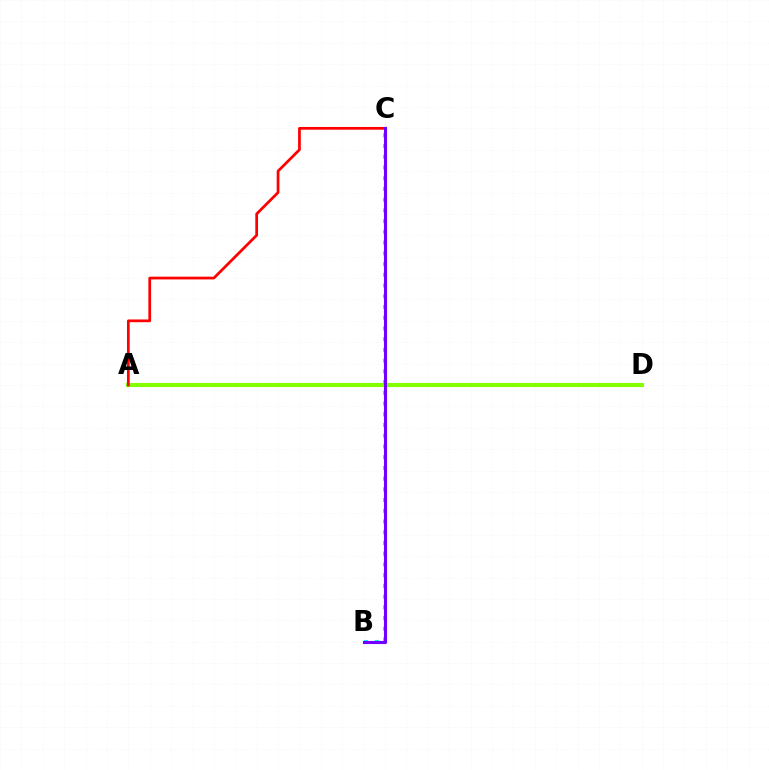{('A', 'D'): [{'color': '#84ff00', 'line_style': 'solid', 'thickness': 2.94}], ('B', 'C'): [{'color': '#00fff6', 'line_style': 'dotted', 'thickness': 2.91}, {'color': '#7200ff', 'line_style': 'solid', 'thickness': 2.22}], ('A', 'C'): [{'color': '#ff0000', 'line_style': 'solid', 'thickness': 1.97}]}